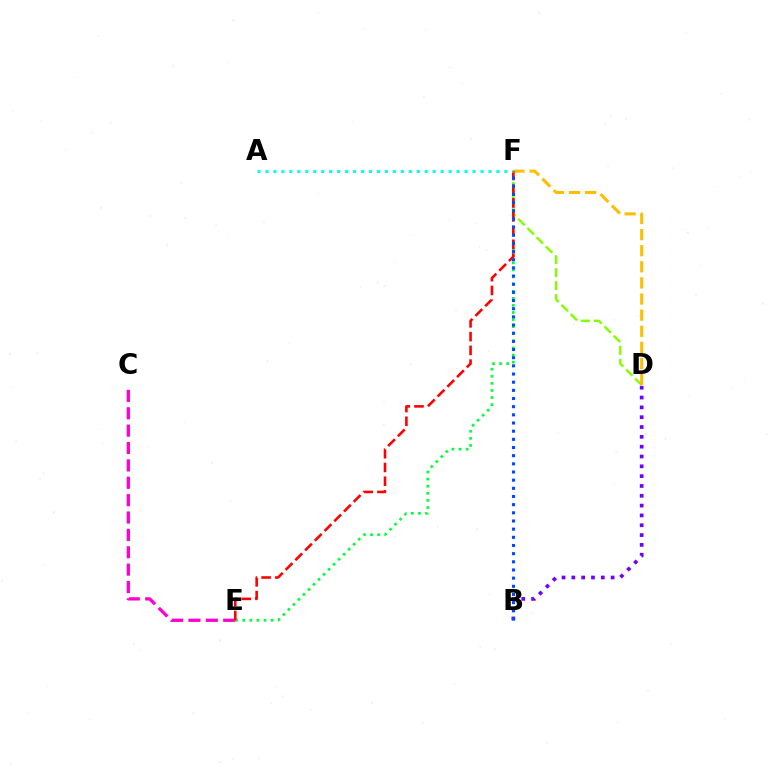{('C', 'E'): [{'color': '#ff00cf', 'line_style': 'dashed', 'thickness': 2.36}], ('D', 'F'): [{'color': '#84ff00', 'line_style': 'dashed', 'thickness': 1.76}, {'color': '#ffbd00', 'line_style': 'dashed', 'thickness': 2.19}], ('E', 'F'): [{'color': '#00ff39', 'line_style': 'dotted', 'thickness': 1.93}, {'color': '#ff0000', 'line_style': 'dashed', 'thickness': 1.87}], ('A', 'F'): [{'color': '#00fff6', 'line_style': 'dotted', 'thickness': 2.16}], ('B', 'D'): [{'color': '#7200ff', 'line_style': 'dotted', 'thickness': 2.67}], ('B', 'F'): [{'color': '#004bff', 'line_style': 'dotted', 'thickness': 2.22}]}